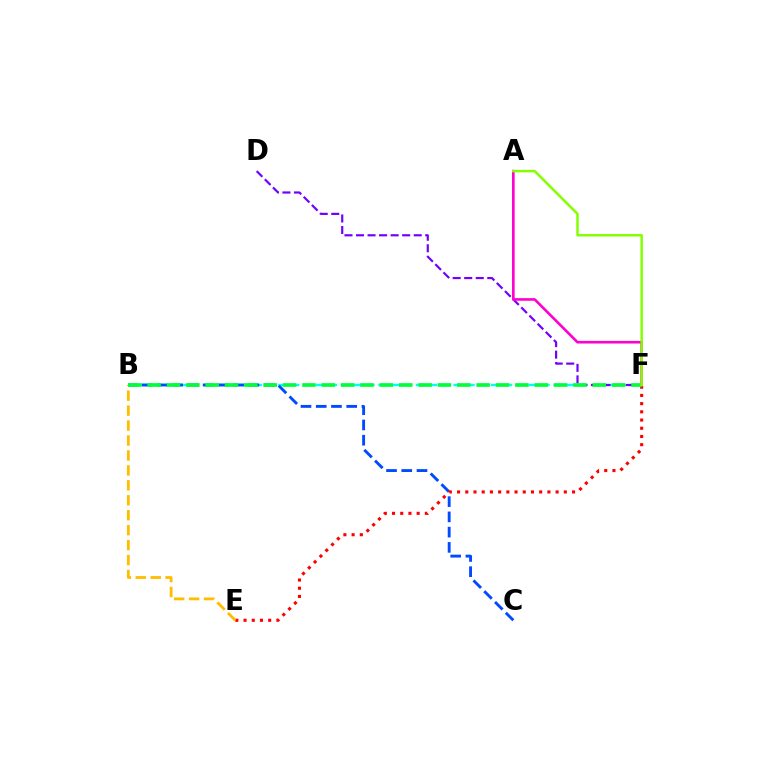{('B', 'F'): [{'color': '#00fff6', 'line_style': 'dashed', 'thickness': 1.7}, {'color': '#00ff39', 'line_style': 'dashed', 'thickness': 2.63}], ('B', 'C'): [{'color': '#004bff', 'line_style': 'dashed', 'thickness': 2.07}], ('E', 'F'): [{'color': '#ff0000', 'line_style': 'dotted', 'thickness': 2.23}], ('B', 'E'): [{'color': '#ffbd00', 'line_style': 'dashed', 'thickness': 2.03}], ('D', 'F'): [{'color': '#7200ff', 'line_style': 'dashed', 'thickness': 1.57}], ('A', 'F'): [{'color': '#ff00cf', 'line_style': 'solid', 'thickness': 1.89}, {'color': '#84ff00', 'line_style': 'solid', 'thickness': 1.78}]}